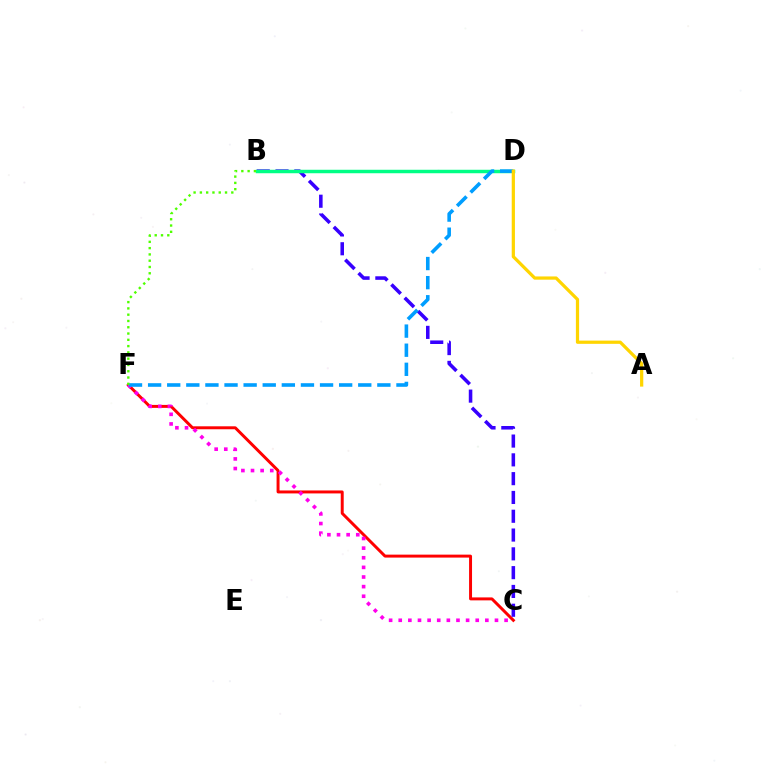{('C', 'F'): [{'color': '#ff0000', 'line_style': 'solid', 'thickness': 2.13}, {'color': '#ff00ed', 'line_style': 'dotted', 'thickness': 2.61}], ('B', 'C'): [{'color': '#3700ff', 'line_style': 'dashed', 'thickness': 2.55}], ('B', 'D'): [{'color': '#00ff86', 'line_style': 'solid', 'thickness': 2.5}], ('D', 'F'): [{'color': '#009eff', 'line_style': 'dashed', 'thickness': 2.6}], ('B', 'F'): [{'color': '#4fff00', 'line_style': 'dotted', 'thickness': 1.71}], ('A', 'D'): [{'color': '#ffd500', 'line_style': 'solid', 'thickness': 2.33}]}